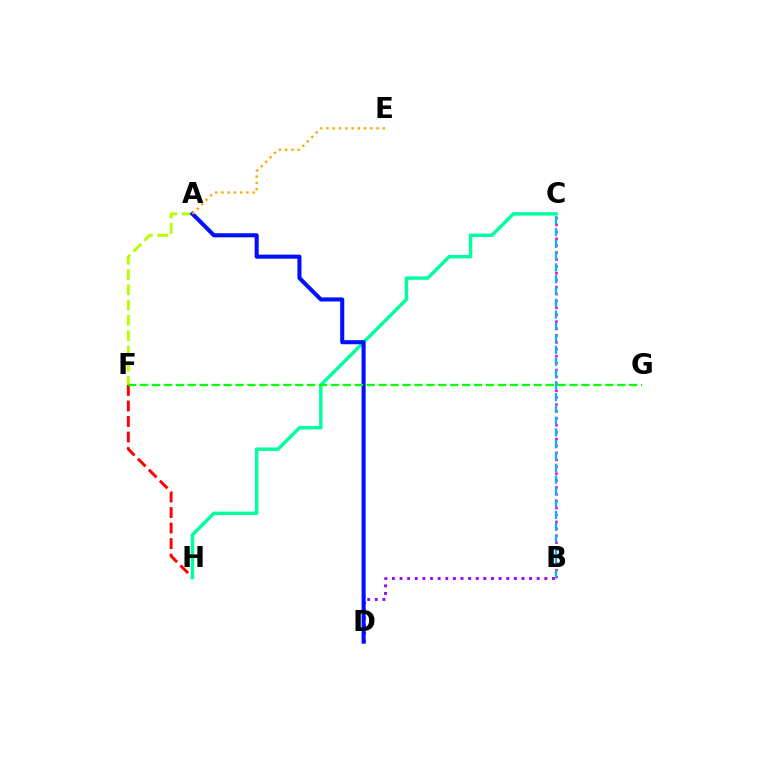{('B', 'C'): [{'color': '#ff00bd', 'line_style': 'dotted', 'thickness': 1.88}, {'color': '#00b5ff', 'line_style': 'dashed', 'thickness': 1.6}], ('A', 'F'): [{'color': '#b3ff00', 'line_style': 'dashed', 'thickness': 2.08}], ('F', 'H'): [{'color': '#ff0000', 'line_style': 'dashed', 'thickness': 2.11}], ('B', 'D'): [{'color': '#9b00ff', 'line_style': 'dotted', 'thickness': 2.07}], ('C', 'H'): [{'color': '#00ff9d', 'line_style': 'solid', 'thickness': 2.49}], ('A', 'D'): [{'color': '#0010ff', 'line_style': 'solid', 'thickness': 2.93}], ('F', 'G'): [{'color': '#08ff00', 'line_style': 'dashed', 'thickness': 1.62}], ('A', 'E'): [{'color': '#ffa500', 'line_style': 'dotted', 'thickness': 1.7}]}